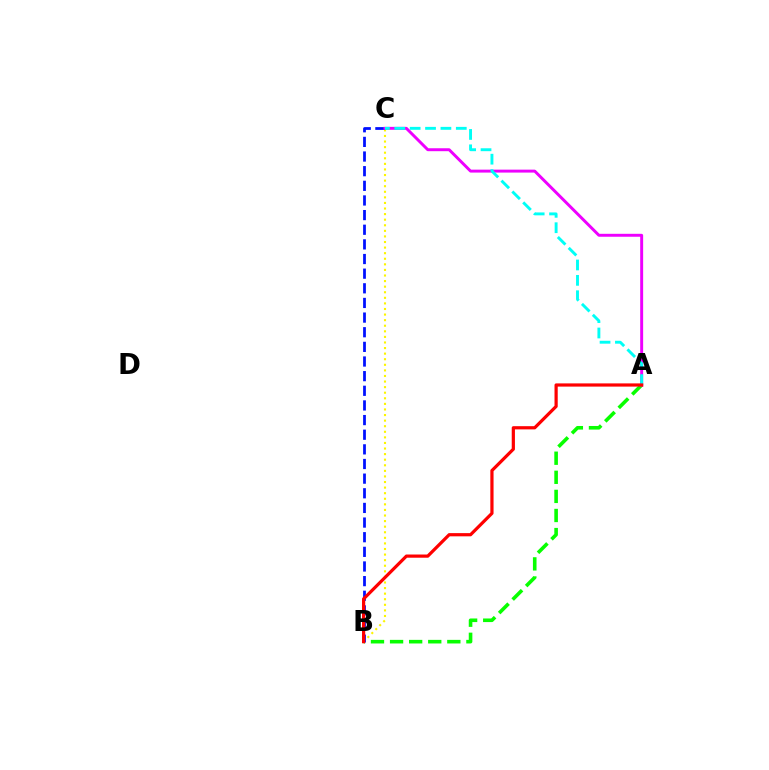{('A', 'B'): [{'color': '#08ff00', 'line_style': 'dashed', 'thickness': 2.59}, {'color': '#ff0000', 'line_style': 'solid', 'thickness': 2.31}], ('B', 'C'): [{'color': '#fcf500', 'line_style': 'dotted', 'thickness': 1.52}, {'color': '#0010ff', 'line_style': 'dashed', 'thickness': 1.99}], ('A', 'C'): [{'color': '#ee00ff', 'line_style': 'solid', 'thickness': 2.12}, {'color': '#00fff6', 'line_style': 'dashed', 'thickness': 2.09}]}